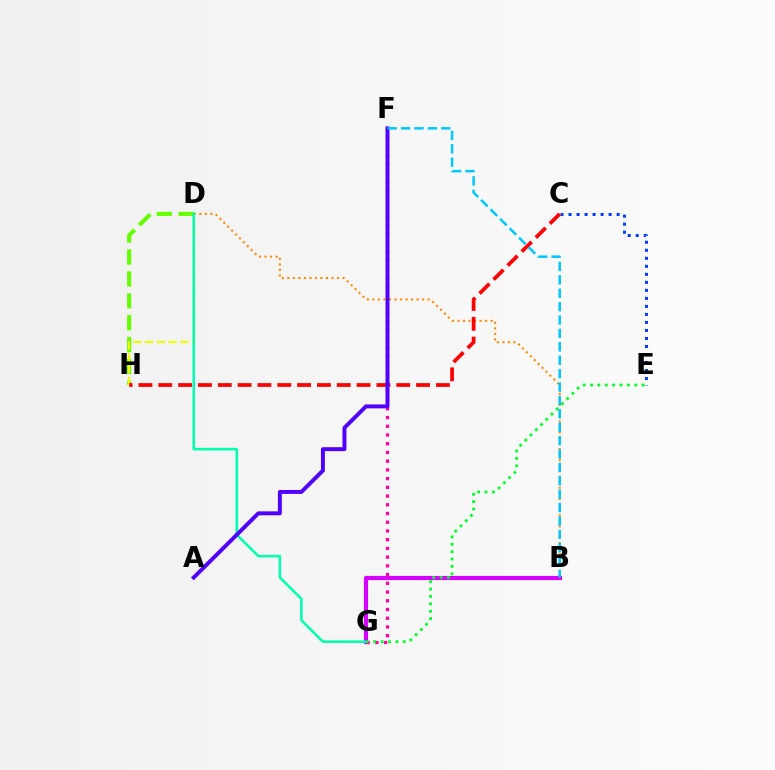{('B', 'G'): [{'color': '#d600ff', 'line_style': 'solid', 'thickness': 2.99}], ('D', 'H'): [{'color': '#66ff00', 'line_style': 'dashed', 'thickness': 2.97}, {'color': '#eeff00', 'line_style': 'dashed', 'thickness': 1.6}], ('B', 'D'): [{'color': '#ff8800', 'line_style': 'dotted', 'thickness': 1.5}], ('F', 'G'): [{'color': '#ff00a0', 'line_style': 'dotted', 'thickness': 2.37}], ('C', 'E'): [{'color': '#003fff', 'line_style': 'dotted', 'thickness': 2.18}], ('C', 'H'): [{'color': '#ff0000', 'line_style': 'dashed', 'thickness': 2.69}], ('D', 'G'): [{'color': '#00ffaf', 'line_style': 'solid', 'thickness': 1.85}], ('A', 'F'): [{'color': '#4f00ff', 'line_style': 'solid', 'thickness': 2.84}], ('E', 'G'): [{'color': '#00ff27', 'line_style': 'dotted', 'thickness': 2.0}], ('B', 'F'): [{'color': '#00c7ff', 'line_style': 'dashed', 'thickness': 1.82}]}